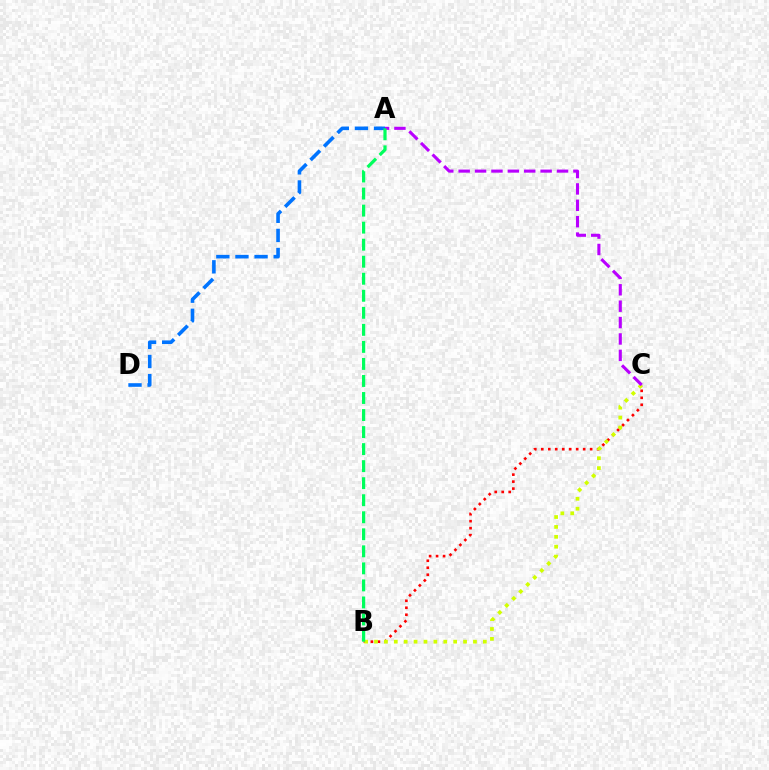{('B', 'C'): [{'color': '#ff0000', 'line_style': 'dotted', 'thickness': 1.9}, {'color': '#d1ff00', 'line_style': 'dotted', 'thickness': 2.69}], ('A', 'D'): [{'color': '#0074ff', 'line_style': 'dashed', 'thickness': 2.6}], ('A', 'C'): [{'color': '#b900ff', 'line_style': 'dashed', 'thickness': 2.23}], ('A', 'B'): [{'color': '#00ff5c', 'line_style': 'dashed', 'thickness': 2.31}]}